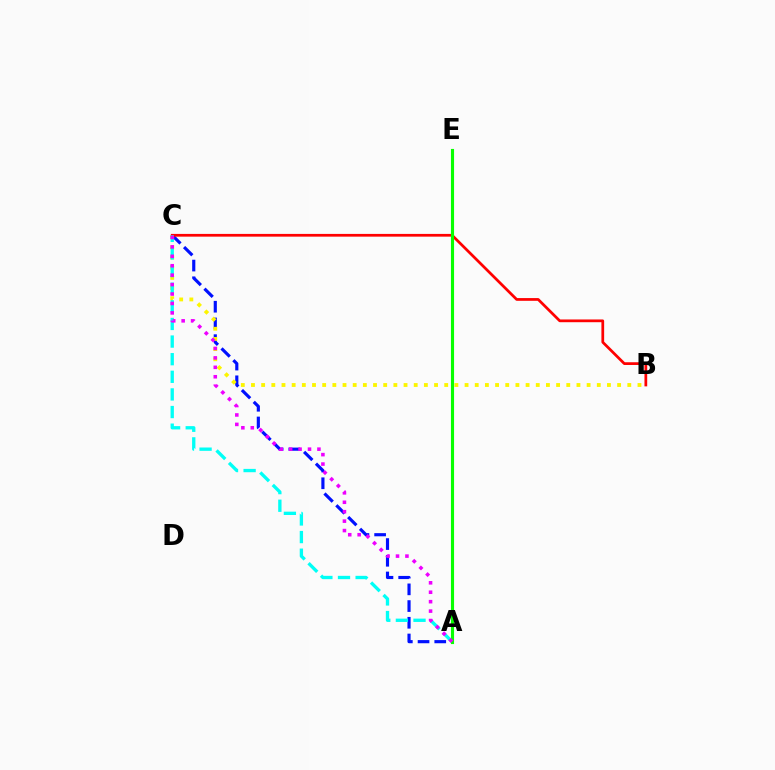{('A', 'C'): [{'color': '#0010ff', 'line_style': 'dashed', 'thickness': 2.27}, {'color': '#00fff6', 'line_style': 'dashed', 'thickness': 2.39}, {'color': '#ee00ff', 'line_style': 'dotted', 'thickness': 2.56}], ('B', 'C'): [{'color': '#fcf500', 'line_style': 'dotted', 'thickness': 2.76}, {'color': '#ff0000', 'line_style': 'solid', 'thickness': 1.97}], ('A', 'E'): [{'color': '#08ff00', 'line_style': 'solid', 'thickness': 2.25}]}